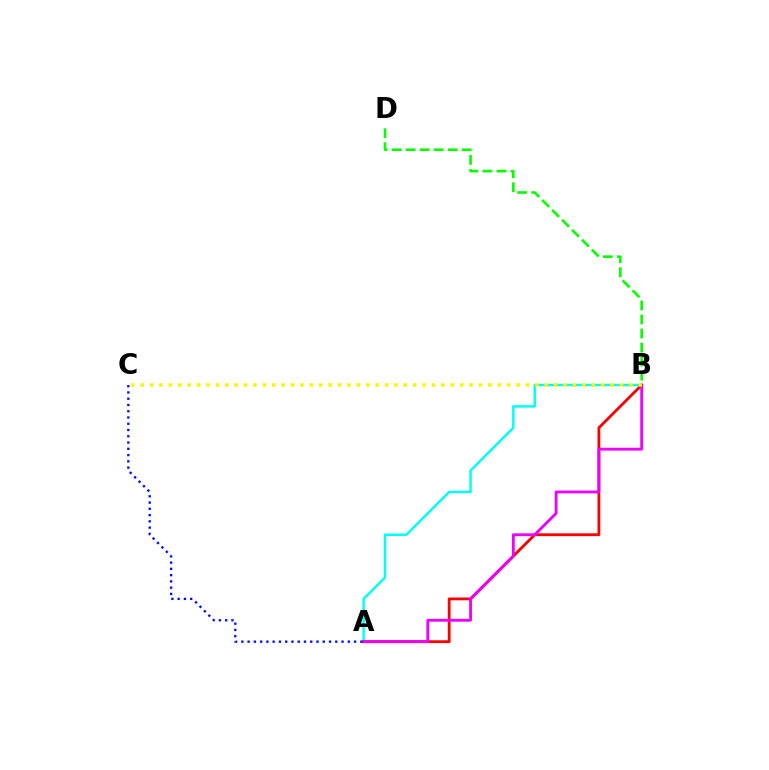{('A', 'B'): [{'color': '#00fff6', 'line_style': 'solid', 'thickness': 1.78}, {'color': '#ff0000', 'line_style': 'solid', 'thickness': 2.02}, {'color': '#ee00ff', 'line_style': 'solid', 'thickness': 2.03}], ('B', 'D'): [{'color': '#08ff00', 'line_style': 'dashed', 'thickness': 1.91}], ('B', 'C'): [{'color': '#fcf500', 'line_style': 'dotted', 'thickness': 2.55}], ('A', 'C'): [{'color': '#0010ff', 'line_style': 'dotted', 'thickness': 1.7}]}